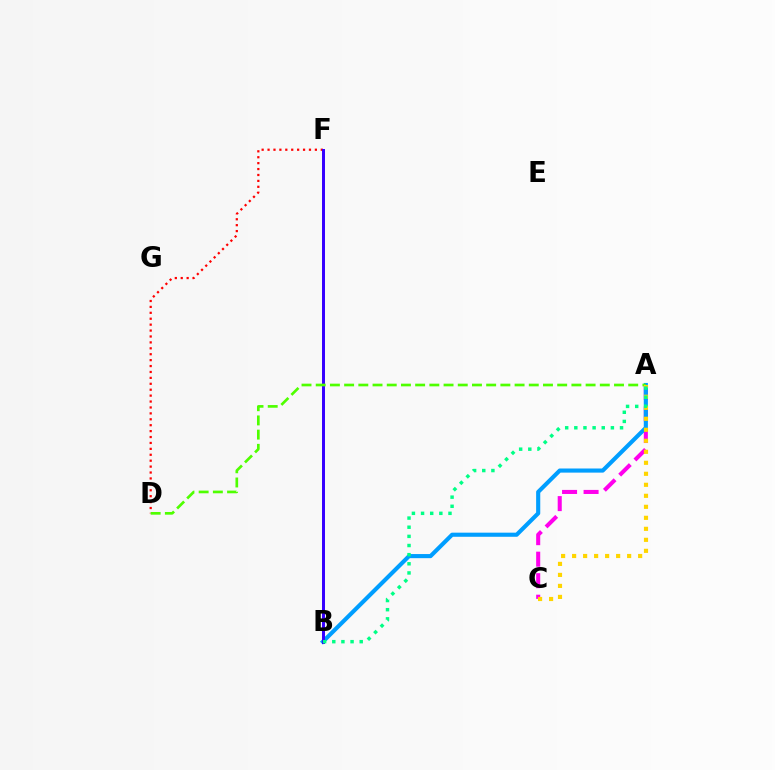{('D', 'F'): [{'color': '#ff0000', 'line_style': 'dotted', 'thickness': 1.61}], ('A', 'C'): [{'color': '#ff00ed', 'line_style': 'dashed', 'thickness': 2.92}, {'color': '#ffd500', 'line_style': 'dotted', 'thickness': 2.99}], ('A', 'B'): [{'color': '#009eff', 'line_style': 'solid', 'thickness': 2.97}, {'color': '#00ff86', 'line_style': 'dotted', 'thickness': 2.48}], ('B', 'F'): [{'color': '#3700ff', 'line_style': 'solid', 'thickness': 2.14}], ('A', 'D'): [{'color': '#4fff00', 'line_style': 'dashed', 'thickness': 1.93}]}